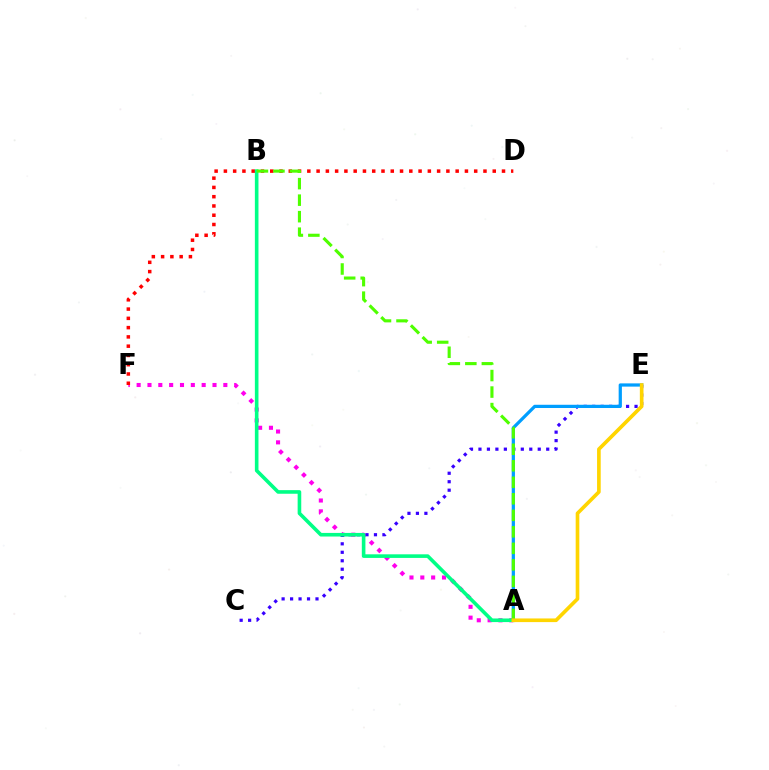{('A', 'F'): [{'color': '#ff00ed', 'line_style': 'dotted', 'thickness': 2.94}], ('C', 'E'): [{'color': '#3700ff', 'line_style': 'dotted', 'thickness': 2.3}], ('A', 'E'): [{'color': '#009eff', 'line_style': 'solid', 'thickness': 2.33}, {'color': '#ffd500', 'line_style': 'solid', 'thickness': 2.63}], ('D', 'F'): [{'color': '#ff0000', 'line_style': 'dotted', 'thickness': 2.52}], ('A', 'B'): [{'color': '#00ff86', 'line_style': 'solid', 'thickness': 2.6}, {'color': '#4fff00', 'line_style': 'dashed', 'thickness': 2.24}]}